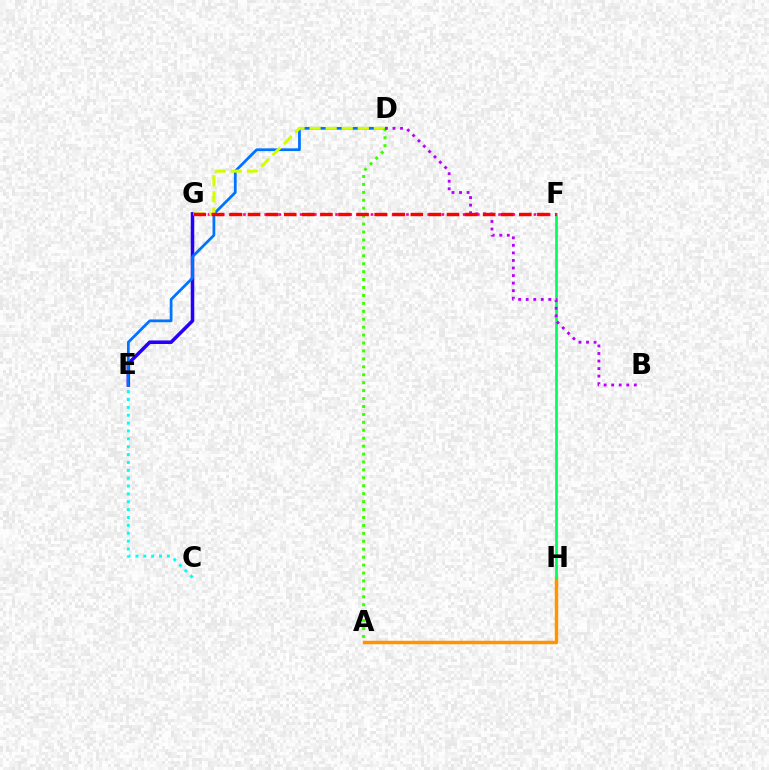{('A', 'H'): [{'color': '#ff9400', 'line_style': 'solid', 'thickness': 2.5}], ('F', 'H'): [{'color': '#00ff5c', 'line_style': 'solid', 'thickness': 1.96}], ('E', 'G'): [{'color': '#2500ff', 'line_style': 'solid', 'thickness': 2.54}], ('C', 'E'): [{'color': '#00fff6', 'line_style': 'dotted', 'thickness': 2.14}], ('D', 'E'): [{'color': '#0074ff', 'line_style': 'solid', 'thickness': 1.98}], ('F', 'G'): [{'color': '#ff00ac', 'line_style': 'dotted', 'thickness': 1.93}, {'color': '#ff0000', 'line_style': 'dashed', 'thickness': 2.46}], ('D', 'G'): [{'color': '#d1ff00', 'line_style': 'dashed', 'thickness': 2.18}], ('A', 'D'): [{'color': '#3dff00', 'line_style': 'dotted', 'thickness': 2.15}], ('B', 'D'): [{'color': '#b900ff', 'line_style': 'dotted', 'thickness': 2.05}]}